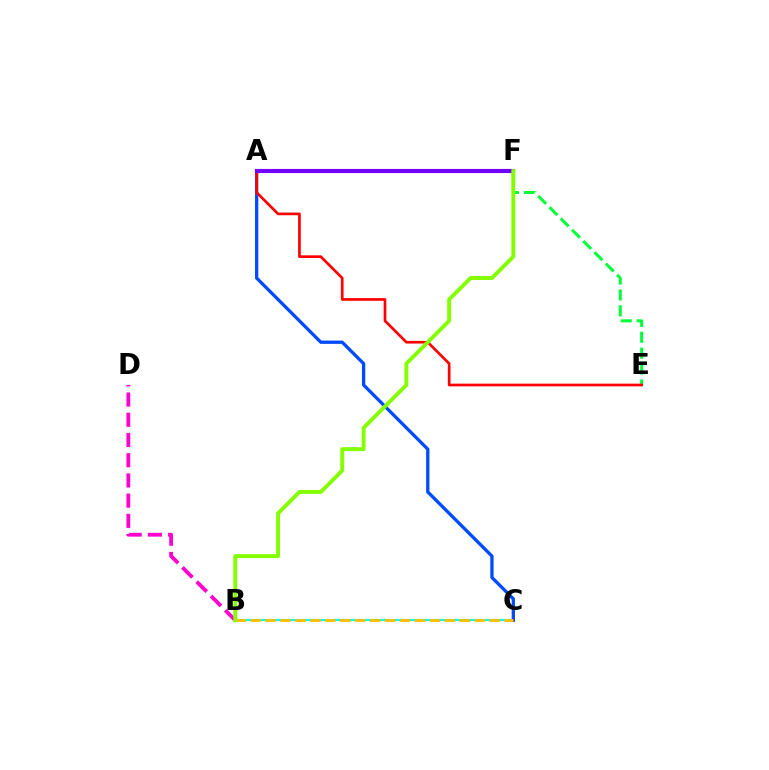{('B', 'C'): [{'color': '#00fff6', 'line_style': 'solid', 'thickness': 1.53}, {'color': '#ffbd00', 'line_style': 'dashed', 'thickness': 2.03}], ('E', 'F'): [{'color': '#00ff39', 'line_style': 'dashed', 'thickness': 2.16}], ('B', 'D'): [{'color': '#ff00cf', 'line_style': 'dashed', 'thickness': 2.75}], ('A', 'C'): [{'color': '#004bff', 'line_style': 'solid', 'thickness': 2.37}], ('A', 'E'): [{'color': '#ff0000', 'line_style': 'solid', 'thickness': 1.93}], ('A', 'F'): [{'color': '#7200ff', 'line_style': 'solid', 'thickness': 2.97}], ('B', 'F'): [{'color': '#84ff00', 'line_style': 'solid', 'thickness': 2.82}]}